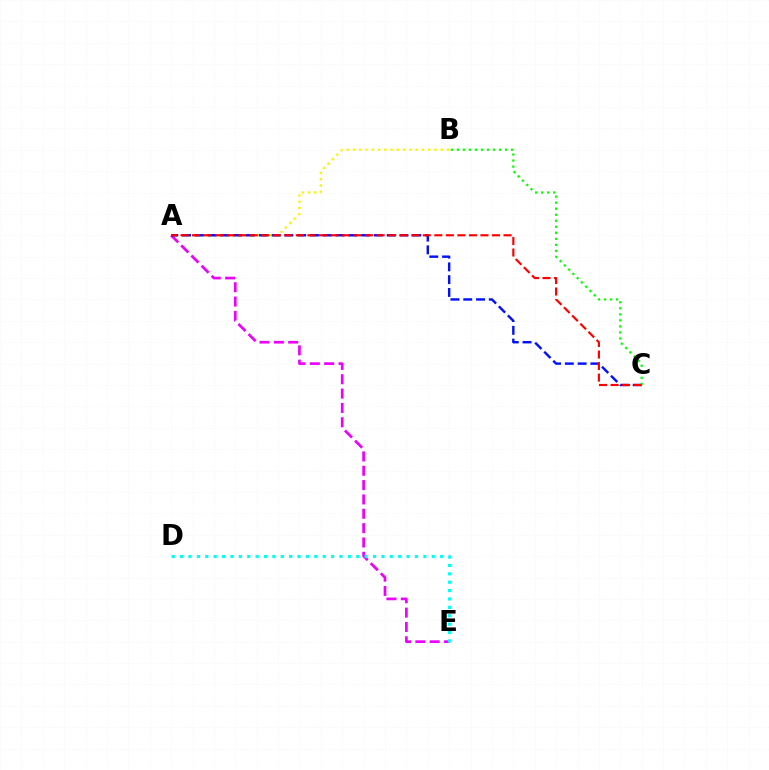{('A', 'E'): [{'color': '#ee00ff', 'line_style': 'dashed', 'thickness': 1.95}], ('A', 'B'): [{'color': '#fcf500', 'line_style': 'dotted', 'thickness': 1.7}], ('A', 'C'): [{'color': '#0010ff', 'line_style': 'dashed', 'thickness': 1.74}, {'color': '#ff0000', 'line_style': 'dashed', 'thickness': 1.57}], ('B', 'C'): [{'color': '#08ff00', 'line_style': 'dotted', 'thickness': 1.64}], ('D', 'E'): [{'color': '#00fff6', 'line_style': 'dotted', 'thickness': 2.28}]}